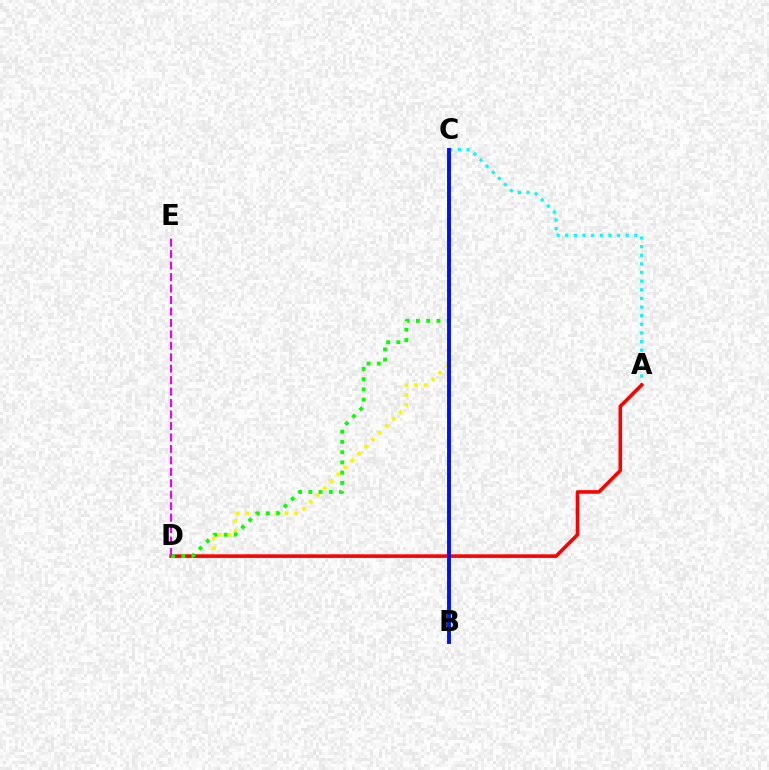{('A', 'C'): [{'color': '#00fff6', 'line_style': 'dotted', 'thickness': 2.34}], ('C', 'D'): [{'color': '#fcf500', 'line_style': 'dotted', 'thickness': 2.65}, {'color': '#08ff00', 'line_style': 'dotted', 'thickness': 2.78}], ('A', 'D'): [{'color': '#ff0000', 'line_style': 'solid', 'thickness': 2.58}], ('D', 'E'): [{'color': '#ee00ff', 'line_style': 'dashed', 'thickness': 1.56}], ('B', 'C'): [{'color': '#0010ff', 'line_style': 'solid', 'thickness': 2.8}]}